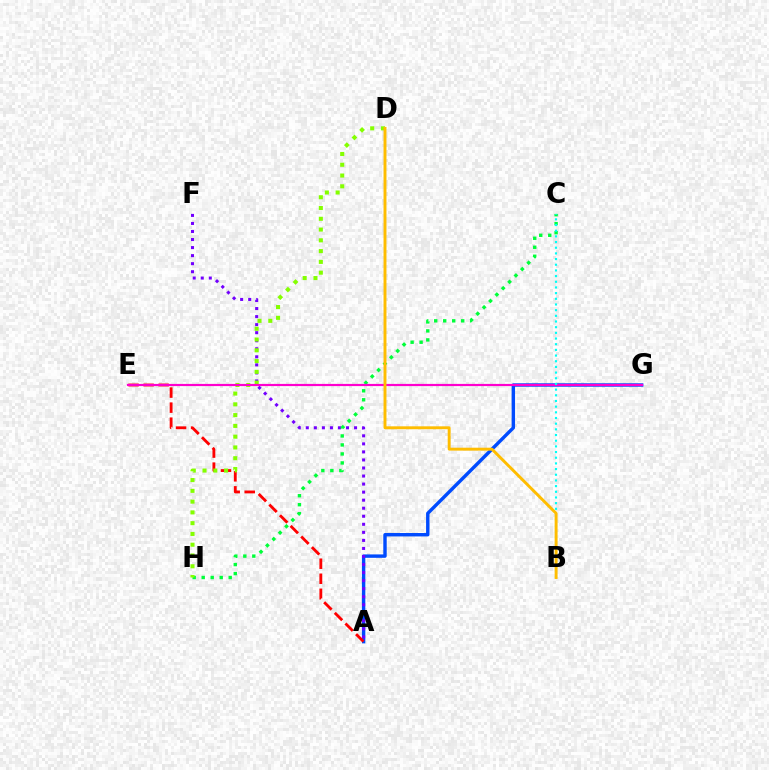{('A', 'G'): [{'color': '#004bff', 'line_style': 'solid', 'thickness': 2.46}], ('A', 'F'): [{'color': '#7200ff', 'line_style': 'dotted', 'thickness': 2.19}], ('C', 'H'): [{'color': '#00ff39', 'line_style': 'dotted', 'thickness': 2.45}], ('A', 'E'): [{'color': '#ff0000', 'line_style': 'dashed', 'thickness': 2.04}], ('D', 'H'): [{'color': '#84ff00', 'line_style': 'dotted', 'thickness': 2.93}], ('E', 'G'): [{'color': '#ff00cf', 'line_style': 'solid', 'thickness': 1.57}], ('B', 'C'): [{'color': '#00fff6', 'line_style': 'dotted', 'thickness': 1.54}], ('B', 'D'): [{'color': '#ffbd00', 'line_style': 'solid', 'thickness': 2.1}]}